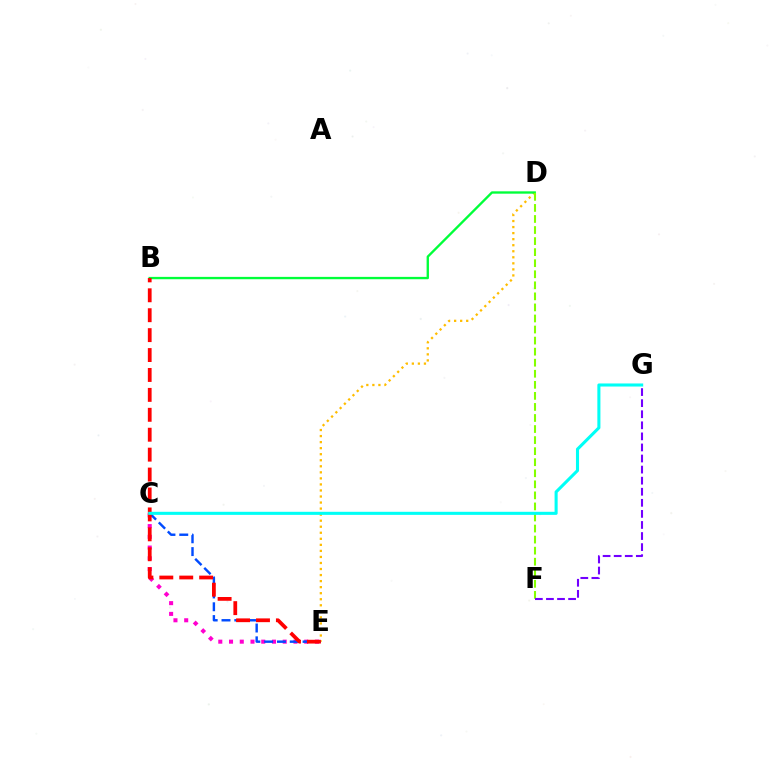{('D', 'E'): [{'color': '#ffbd00', 'line_style': 'dotted', 'thickness': 1.64}], ('C', 'E'): [{'color': '#ff00cf', 'line_style': 'dotted', 'thickness': 2.92}, {'color': '#004bff', 'line_style': 'dashed', 'thickness': 1.74}], ('B', 'D'): [{'color': '#00ff39', 'line_style': 'solid', 'thickness': 1.69}], ('D', 'F'): [{'color': '#84ff00', 'line_style': 'dashed', 'thickness': 1.5}], ('B', 'E'): [{'color': '#ff0000', 'line_style': 'dashed', 'thickness': 2.71}], ('F', 'G'): [{'color': '#7200ff', 'line_style': 'dashed', 'thickness': 1.5}], ('C', 'G'): [{'color': '#00fff6', 'line_style': 'solid', 'thickness': 2.21}]}